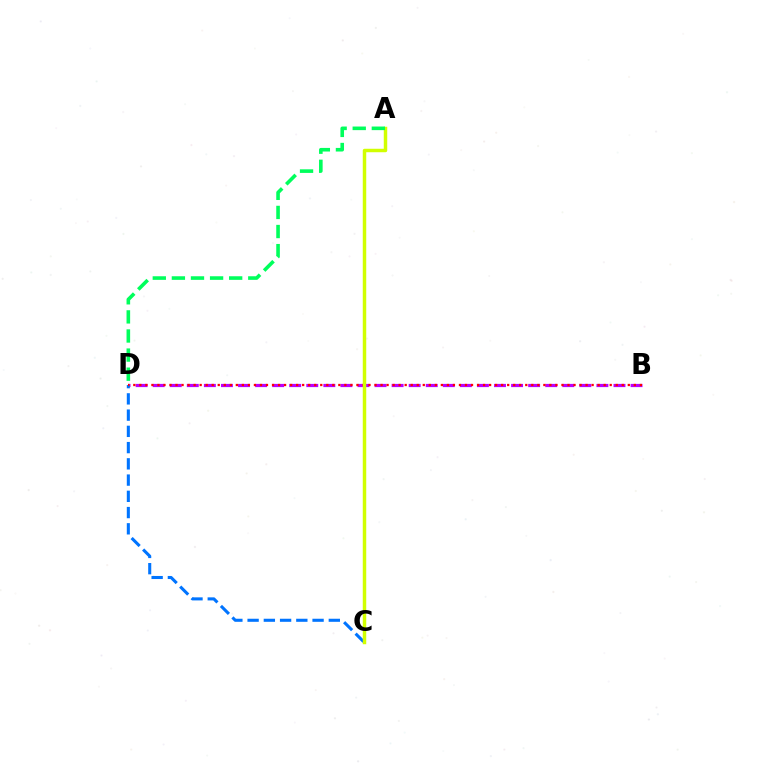{('B', 'D'): [{'color': '#b900ff', 'line_style': 'dashed', 'thickness': 2.32}, {'color': '#ff0000', 'line_style': 'dotted', 'thickness': 1.64}], ('C', 'D'): [{'color': '#0074ff', 'line_style': 'dashed', 'thickness': 2.21}], ('A', 'C'): [{'color': '#d1ff00', 'line_style': 'solid', 'thickness': 2.5}], ('A', 'D'): [{'color': '#00ff5c', 'line_style': 'dashed', 'thickness': 2.59}]}